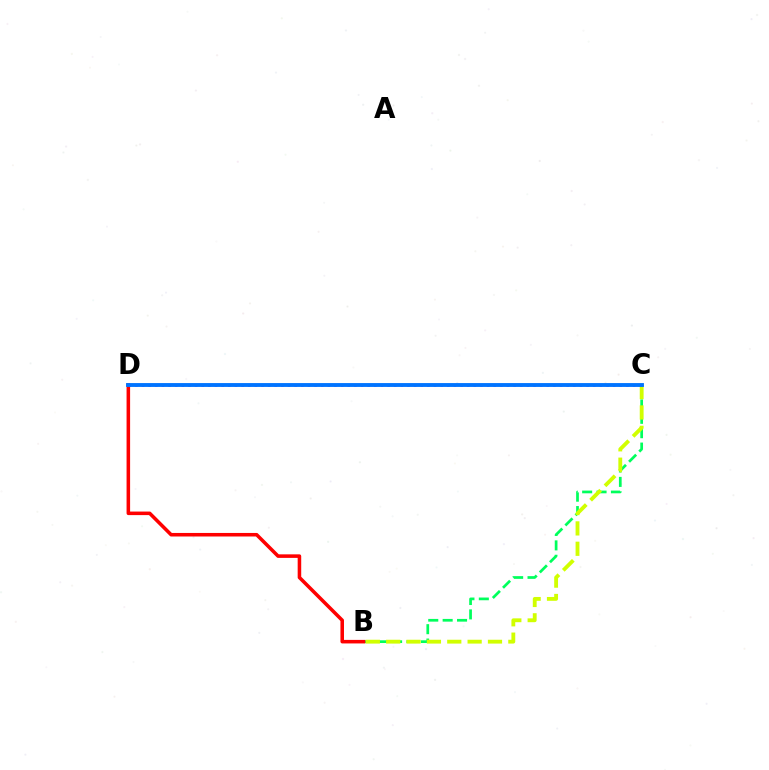{('B', 'C'): [{'color': '#00ff5c', 'line_style': 'dashed', 'thickness': 1.95}, {'color': '#d1ff00', 'line_style': 'dashed', 'thickness': 2.77}], ('B', 'D'): [{'color': '#ff0000', 'line_style': 'solid', 'thickness': 2.55}], ('C', 'D'): [{'color': '#b900ff', 'line_style': 'dotted', 'thickness': 1.8}, {'color': '#0074ff', 'line_style': 'solid', 'thickness': 2.78}]}